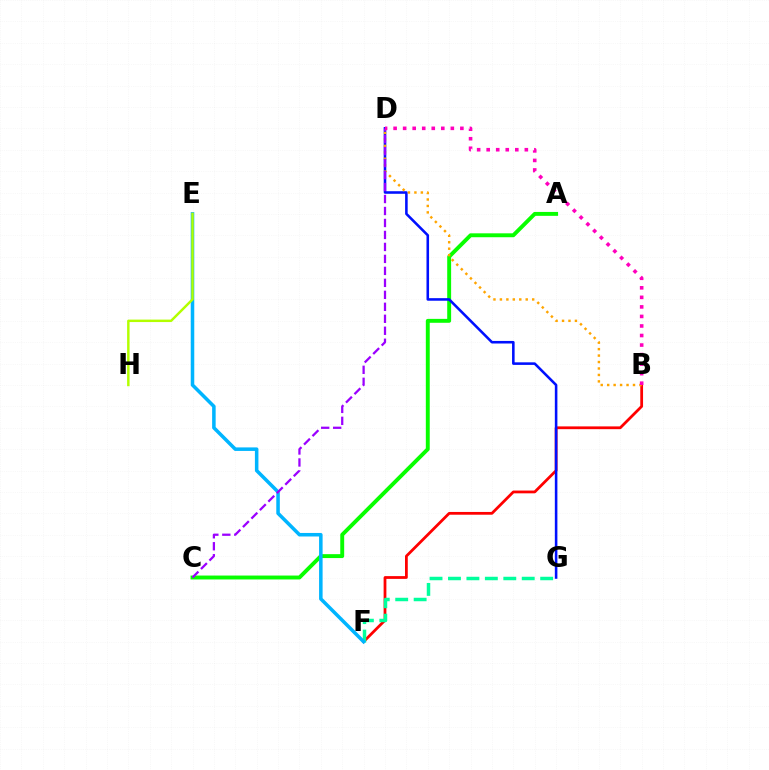{('B', 'F'): [{'color': '#ff0000', 'line_style': 'solid', 'thickness': 1.99}], ('A', 'C'): [{'color': '#08ff00', 'line_style': 'solid', 'thickness': 2.81}], ('F', 'G'): [{'color': '#00ff9d', 'line_style': 'dashed', 'thickness': 2.51}], ('E', 'F'): [{'color': '#00b5ff', 'line_style': 'solid', 'thickness': 2.54}], ('D', 'G'): [{'color': '#0010ff', 'line_style': 'solid', 'thickness': 1.85}], ('B', 'D'): [{'color': '#ffa500', 'line_style': 'dotted', 'thickness': 1.75}, {'color': '#ff00bd', 'line_style': 'dotted', 'thickness': 2.59}], ('E', 'H'): [{'color': '#b3ff00', 'line_style': 'solid', 'thickness': 1.77}], ('C', 'D'): [{'color': '#9b00ff', 'line_style': 'dashed', 'thickness': 1.63}]}